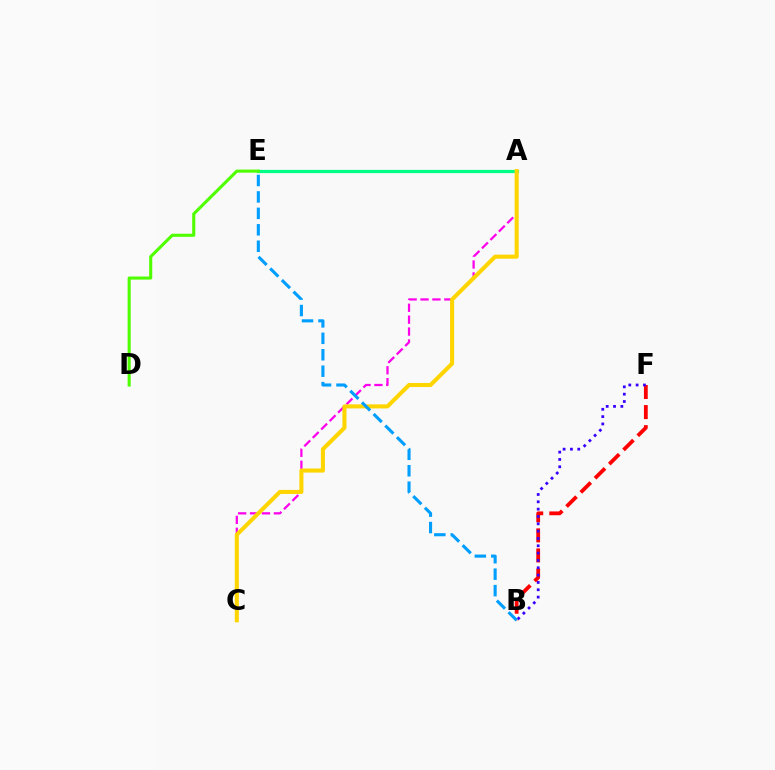{('A', 'E'): [{'color': '#00ff86', 'line_style': 'solid', 'thickness': 2.31}], ('D', 'E'): [{'color': '#4fff00', 'line_style': 'solid', 'thickness': 2.22}], ('A', 'C'): [{'color': '#ff00ed', 'line_style': 'dashed', 'thickness': 1.62}, {'color': '#ffd500', 'line_style': 'solid', 'thickness': 2.92}], ('B', 'F'): [{'color': '#ff0000', 'line_style': 'dashed', 'thickness': 2.73}, {'color': '#3700ff', 'line_style': 'dotted', 'thickness': 1.99}], ('B', 'E'): [{'color': '#009eff', 'line_style': 'dashed', 'thickness': 2.23}]}